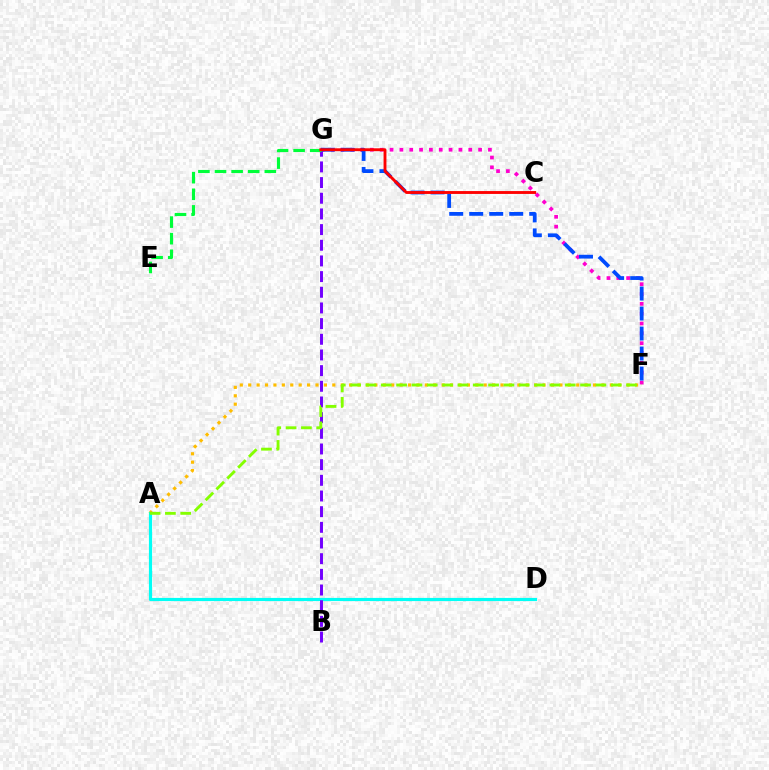{('A', 'F'): [{'color': '#ffbd00', 'line_style': 'dotted', 'thickness': 2.29}, {'color': '#84ff00', 'line_style': 'dashed', 'thickness': 2.08}], ('A', 'D'): [{'color': '#00fff6', 'line_style': 'solid', 'thickness': 2.28}], ('B', 'G'): [{'color': '#7200ff', 'line_style': 'dashed', 'thickness': 2.13}], ('F', 'G'): [{'color': '#ff00cf', 'line_style': 'dotted', 'thickness': 2.67}, {'color': '#004bff', 'line_style': 'dashed', 'thickness': 2.72}], ('E', 'G'): [{'color': '#00ff39', 'line_style': 'dashed', 'thickness': 2.25}], ('C', 'G'): [{'color': '#ff0000', 'line_style': 'solid', 'thickness': 2.06}]}